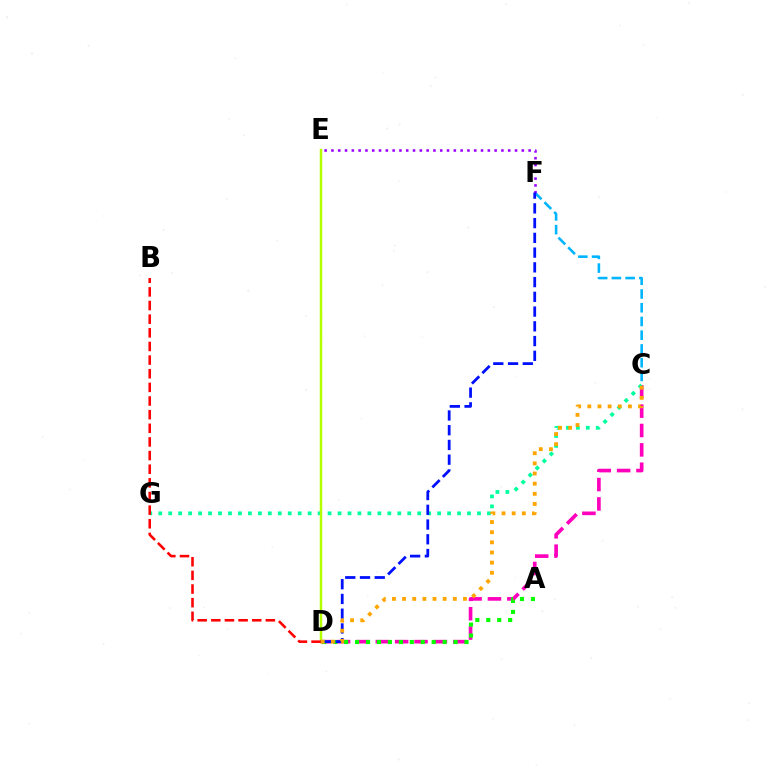{('C', 'F'): [{'color': '#00b5ff', 'line_style': 'dashed', 'thickness': 1.87}], ('C', 'D'): [{'color': '#ff00bd', 'line_style': 'dashed', 'thickness': 2.63}, {'color': '#ffa500', 'line_style': 'dotted', 'thickness': 2.76}], ('E', 'F'): [{'color': '#9b00ff', 'line_style': 'dotted', 'thickness': 1.85}], ('C', 'G'): [{'color': '#00ff9d', 'line_style': 'dotted', 'thickness': 2.71}], ('D', 'E'): [{'color': '#b3ff00', 'line_style': 'solid', 'thickness': 1.79}], ('A', 'D'): [{'color': '#08ff00', 'line_style': 'dotted', 'thickness': 2.97}], ('D', 'F'): [{'color': '#0010ff', 'line_style': 'dashed', 'thickness': 2.0}], ('B', 'D'): [{'color': '#ff0000', 'line_style': 'dashed', 'thickness': 1.85}]}